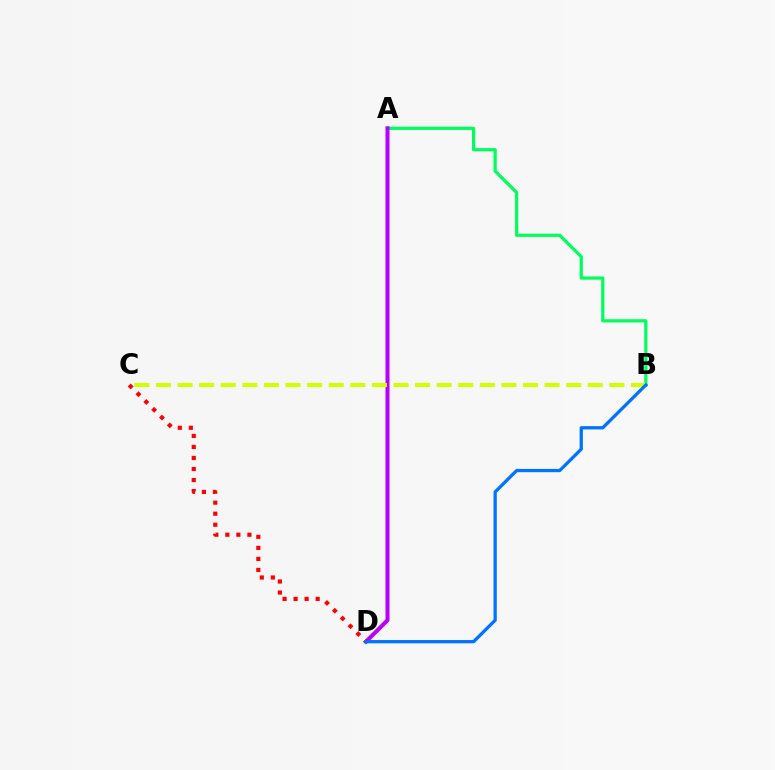{('A', 'B'): [{'color': '#00ff5c', 'line_style': 'solid', 'thickness': 2.31}], ('A', 'D'): [{'color': '#b900ff', 'line_style': 'solid', 'thickness': 2.89}], ('C', 'D'): [{'color': '#ff0000', 'line_style': 'dotted', 'thickness': 3.0}], ('B', 'C'): [{'color': '#d1ff00', 'line_style': 'dashed', 'thickness': 2.93}], ('B', 'D'): [{'color': '#0074ff', 'line_style': 'solid', 'thickness': 2.36}]}